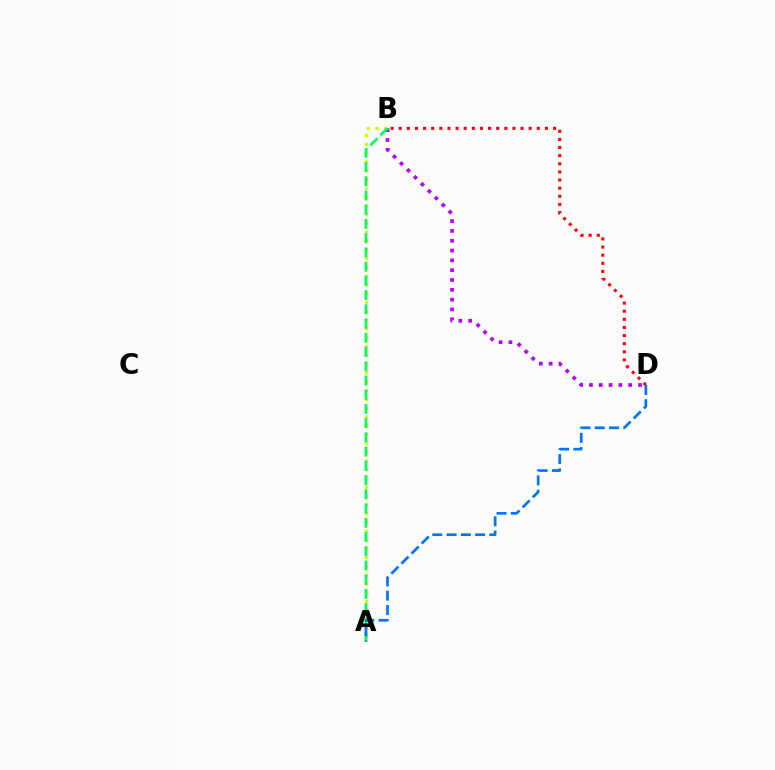{('A', 'B'): [{'color': '#d1ff00', 'line_style': 'dotted', 'thickness': 2.39}, {'color': '#00ff5c', 'line_style': 'dashed', 'thickness': 1.93}], ('B', 'D'): [{'color': '#ff0000', 'line_style': 'dotted', 'thickness': 2.21}, {'color': '#b900ff', 'line_style': 'dotted', 'thickness': 2.67}], ('A', 'D'): [{'color': '#0074ff', 'line_style': 'dashed', 'thickness': 1.94}]}